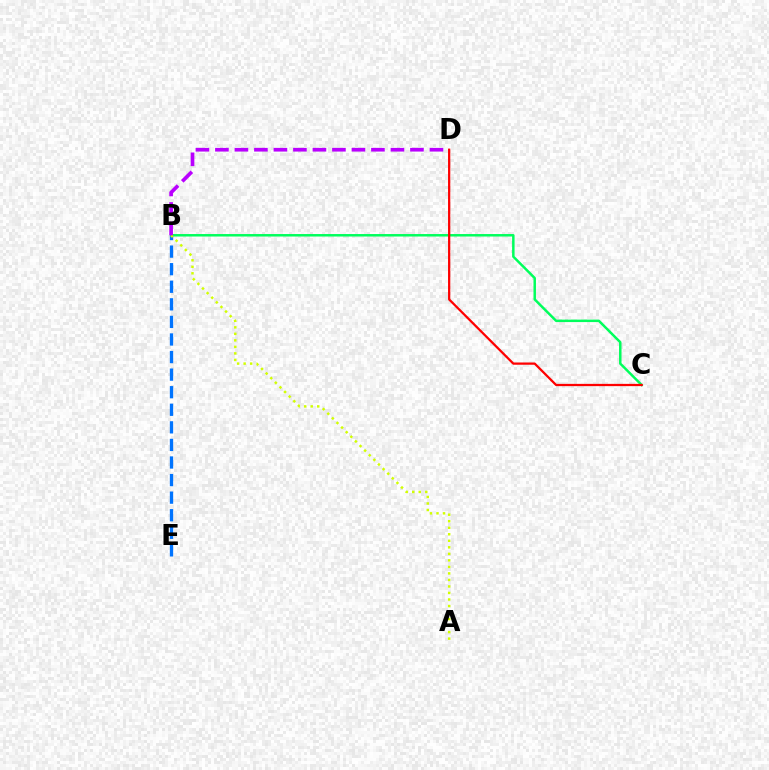{('B', 'C'): [{'color': '#00ff5c', 'line_style': 'solid', 'thickness': 1.78}], ('B', 'E'): [{'color': '#0074ff', 'line_style': 'dashed', 'thickness': 2.39}], ('A', 'B'): [{'color': '#d1ff00', 'line_style': 'dotted', 'thickness': 1.77}], ('C', 'D'): [{'color': '#ff0000', 'line_style': 'solid', 'thickness': 1.62}], ('B', 'D'): [{'color': '#b900ff', 'line_style': 'dashed', 'thickness': 2.65}]}